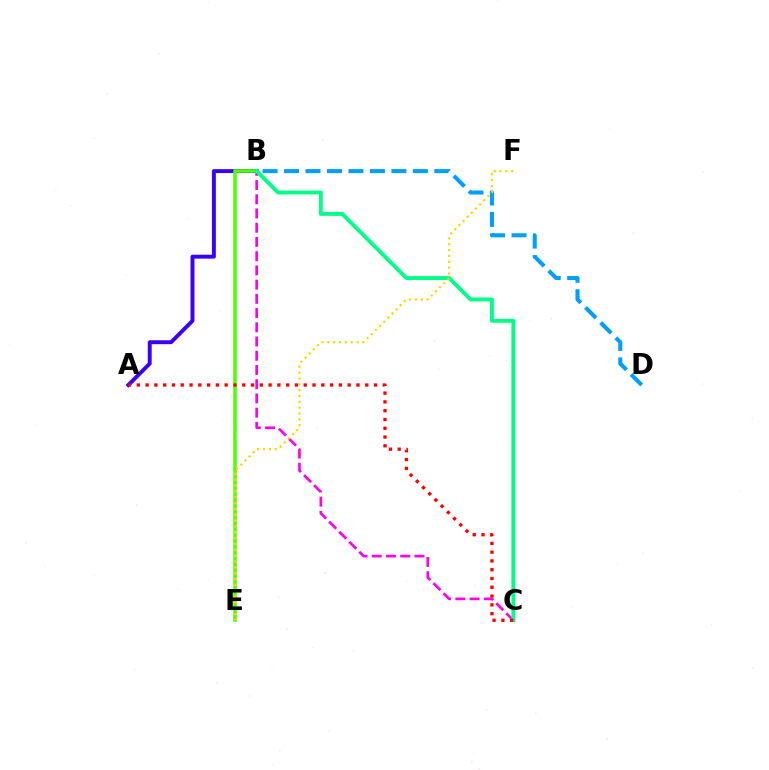{('A', 'B'): [{'color': '#3700ff', 'line_style': 'solid', 'thickness': 2.82}], ('B', 'C'): [{'color': '#ff00ed', 'line_style': 'dashed', 'thickness': 1.93}, {'color': '#00ff86', 'line_style': 'solid', 'thickness': 2.8}], ('B', 'D'): [{'color': '#009eff', 'line_style': 'dashed', 'thickness': 2.92}], ('B', 'E'): [{'color': '#4fff00', 'line_style': 'solid', 'thickness': 2.54}], ('A', 'C'): [{'color': '#ff0000', 'line_style': 'dotted', 'thickness': 2.39}], ('E', 'F'): [{'color': '#ffd500', 'line_style': 'dotted', 'thickness': 1.59}]}